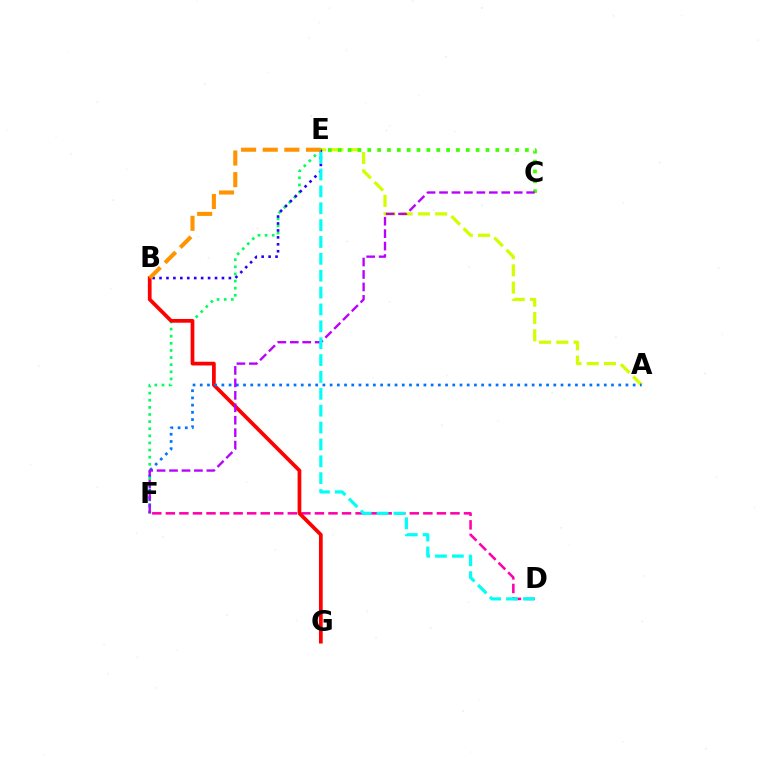{('D', 'F'): [{'color': '#ff00ac', 'line_style': 'dashed', 'thickness': 1.84}], ('A', 'E'): [{'color': '#d1ff00', 'line_style': 'dashed', 'thickness': 2.35}], ('E', 'F'): [{'color': '#00ff5c', 'line_style': 'dotted', 'thickness': 1.93}], ('C', 'E'): [{'color': '#3dff00', 'line_style': 'dotted', 'thickness': 2.68}], ('B', 'G'): [{'color': '#ff0000', 'line_style': 'solid', 'thickness': 2.68}], ('B', 'E'): [{'color': '#2500ff', 'line_style': 'dotted', 'thickness': 1.88}, {'color': '#ff9400', 'line_style': 'dashed', 'thickness': 2.94}], ('A', 'F'): [{'color': '#0074ff', 'line_style': 'dotted', 'thickness': 1.96}], ('C', 'F'): [{'color': '#b900ff', 'line_style': 'dashed', 'thickness': 1.69}], ('D', 'E'): [{'color': '#00fff6', 'line_style': 'dashed', 'thickness': 2.29}]}